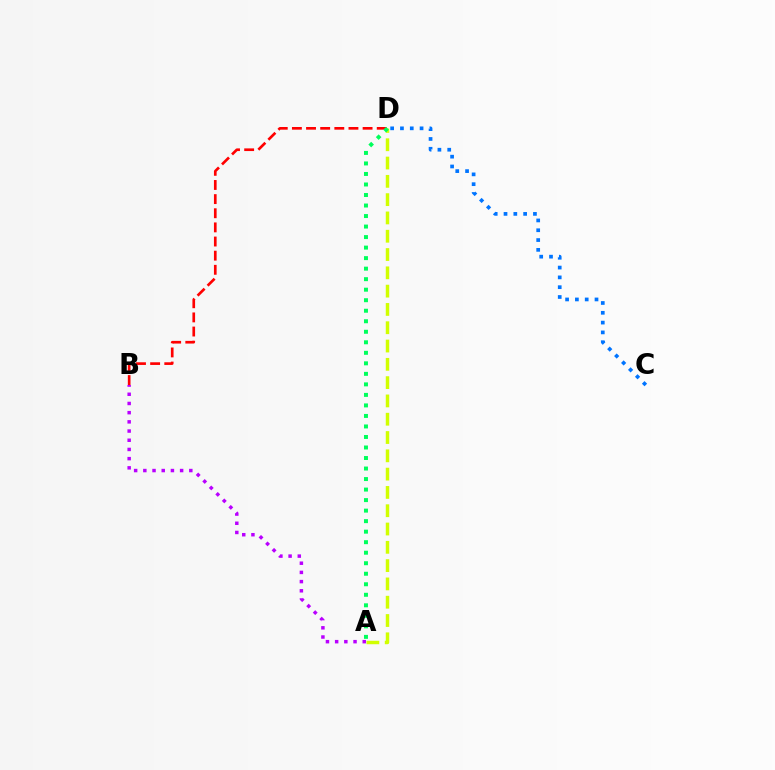{('A', 'D'): [{'color': '#d1ff00', 'line_style': 'dashed', 'thickness': 2.49}, {'color': '#00ff5c', 'line_style': 'dotted', 'thickness': 2.86}], ('A', 'B'): [{'color': '#b900ff', 'line_style': 'dotted', 'thickness': 2.5}], ('B', 'D'): [{'color': '#ff0000', 'line_style': 'dashed', 'thickness': 1.92}], ('C', 'D'): [{'color': '#0074ff', 'line_style': 'dotted', 'thickness': 2.66}]}